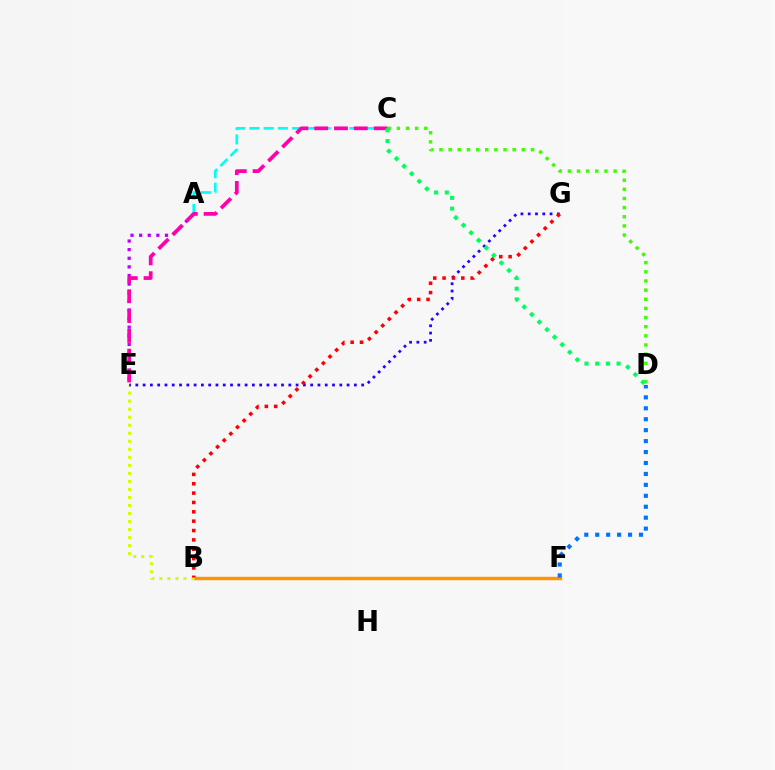{('B', 'F'): [{'color': '#ff9400', 'line_style': 'solid', 'thickness': 2.47}], ('A', 'E'): [{'color': '#b900ff', 'line_style': 'dotted', 'thickness': 2.34}], ('B', 'E'): [{'color': '#d1ff00', 'line_style': 'dotted', 'thickness': 2.18}], ('A', 'C'): [{'color': '#00fff6', 'line_style': 'dashed', 'thickness': 1.94}], ('E', 'G'): [{'color': '#2500ff', 'line_style': 'dotted', 'thickness': 1.98}], ('B', 'G'): [{'color': '#ff0000', 'line_style': 'dotted', 'thickness': 2.54}], ('C', 'D'): [{'color': '#3dff00', 'line_style': 'dotted', 'thickness': 2.48}, {'color': '#00ff5c', 'line_style': 'dotted', 'thickness': 2.91}], ('D', 'F'): [{'color': '#0074ff', 'line_style': 'dotted', 'thickness': 2.97}], ('C', 'E'): [{'color': '#ff00ac', 'line_style': 'dashed', 'thickness': 2.69}]}